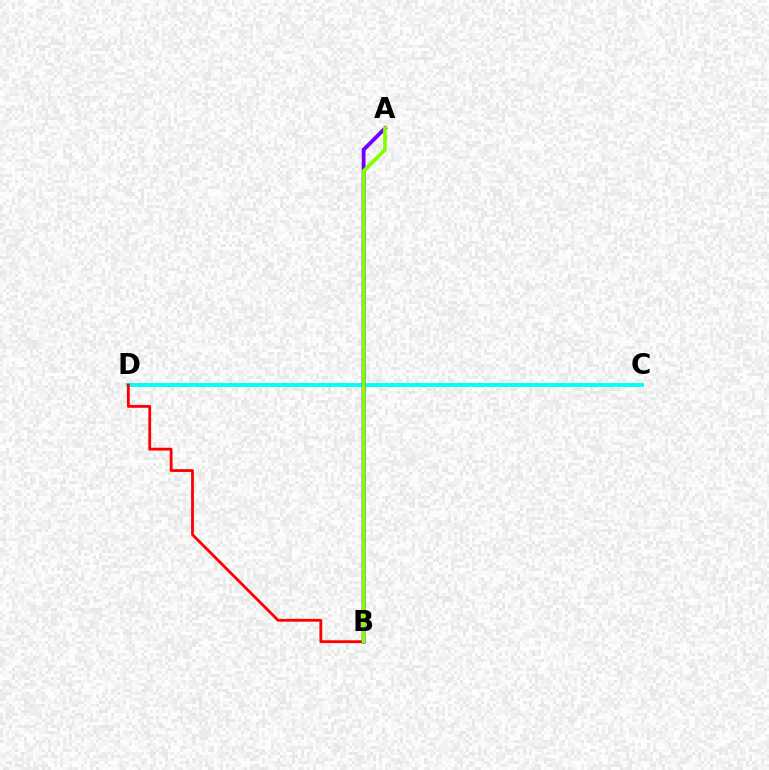{('C', 'D'): [{'color': '#00fff6', 'line_style': 'solid', 'thickness': 2.81}], ('B', 'D'): [{'color': '#ff0000', 'line_style': 'solid', 'thickness': 2.02}], ('A', 'B'): [{'color': '#7200ff', 'line_style': 'solid', 'thickness': 2.78}, {'color': '#84ff00', 'line_style': 'solid', 'thickness': 2.7}]}